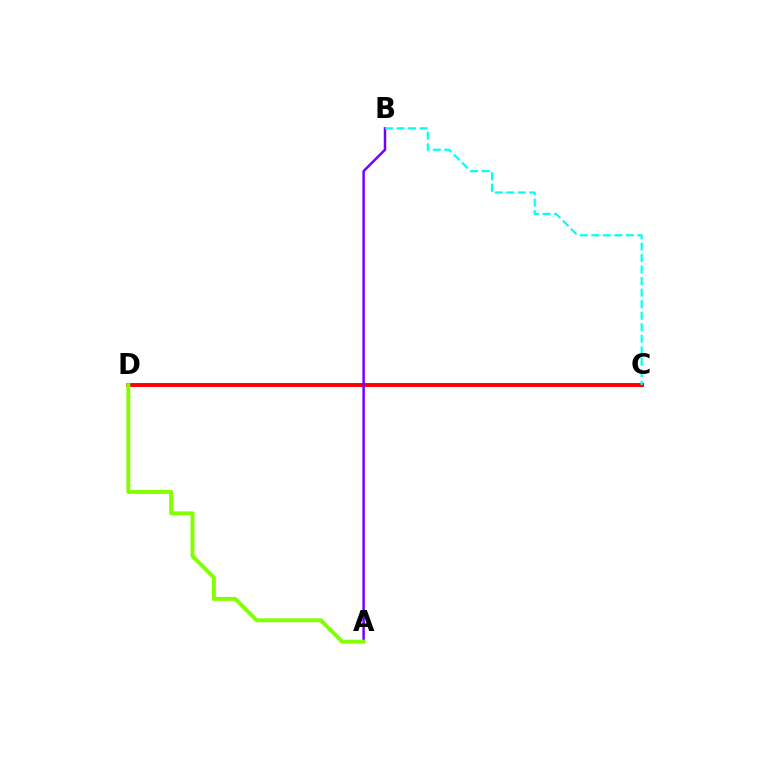{('C', 'D'): [{'color': '#ff0000', 'line_style': 'solid', 'thickness': 2.83}], ('A', 'B'): [{'color': '#7200ff', 'line_style': 'solid', 'thickness': 1.79}], ('A', 'D'): [{'color': '#84ff00', 'line_style': 'solid', 'thickness': 2.82}], ('B', 'C'): [{'color': '#00fff6', 'line_style': 'dashed', 'thickness': 1.57}]}